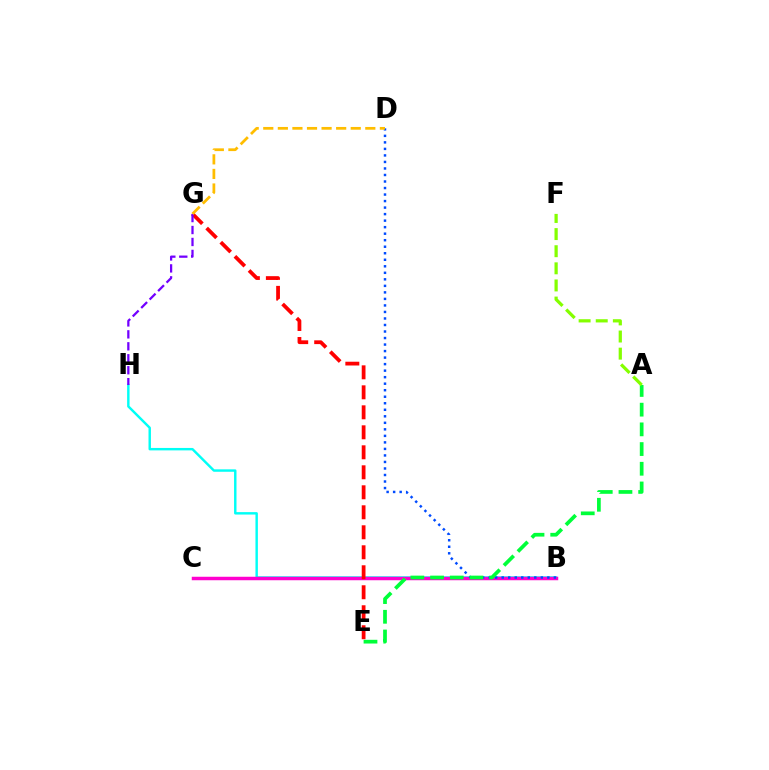{('B', 'H'): [{'color': '#00fff6', 'line_style': 'solid', 'thickness': 1.75}], ('B', 'C'): [{'color': '#ff00cf', 'line_style': 'solid', 'thickness': 2.5}], ('B', 'D'): [{'color': '#004bff', 'line_style': 'dotted', 'thickness': 1.77}], ('E', 'G'): [{'color': '#ff0000', 'line_style': 'dashed', 'thickness': 2.72}], ('A', 'E'): [{'color': '#00ff39', 'line_style': 'dashed', 'thickness': 2.68}], ('G', 'H'): [{'color': '#7200ff', 'line_style': 'dashed', 'thickness': 1.62}], ('D', 'G'): [{'color': '#ffbd00', 'line_style': 'dashed', 'thickness': 1.98}], ('A', 'F'): [{'color': '#84ff00', 'line_style': 'dashed', 'thickness': 2.33}]}